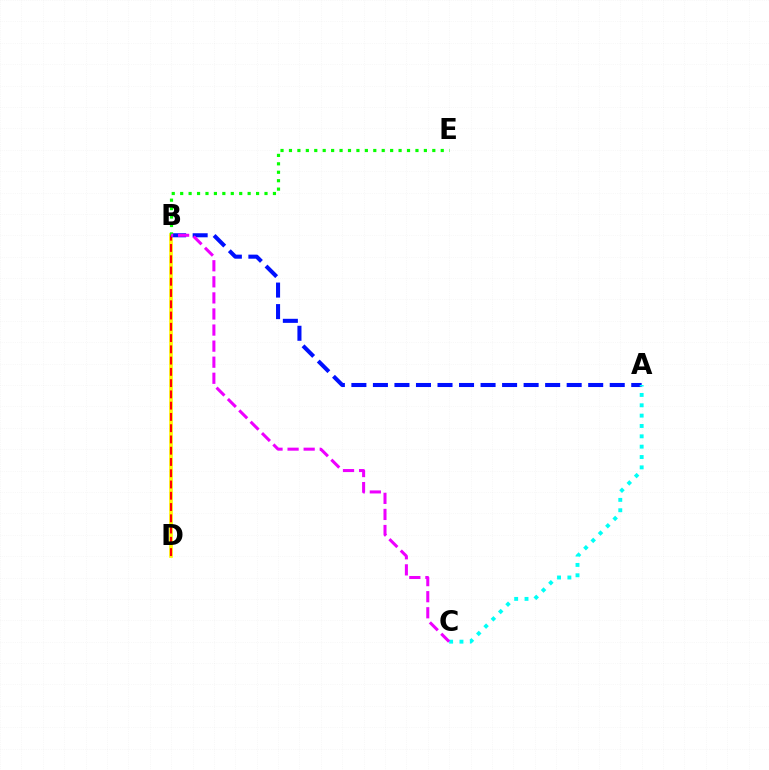{('B', 'D'): [{'color': '#fcf500', 'line_style': 'solid', 'thickness': 2.65}, {'color': '#ff0000', 'line_style': 'dashed', 'thickness': 1.53}], ('A', 'B'): [{'color': '#0010ff', 'line_style': 'dashed', 'thickness': 2.92}], ('B', 'E'): [{'color': '#08ff00', 'line_style': 'dotted', 'thickness': 2.29}], ('A', 'C'): [{'color': '#00fff6', 'line_style': 'dotted', 'thickness': 2.81}], ('B', 'C'): [{'color': '#ee00ff', 'line_style': 'dashed', 'thickness': 2.18}]}